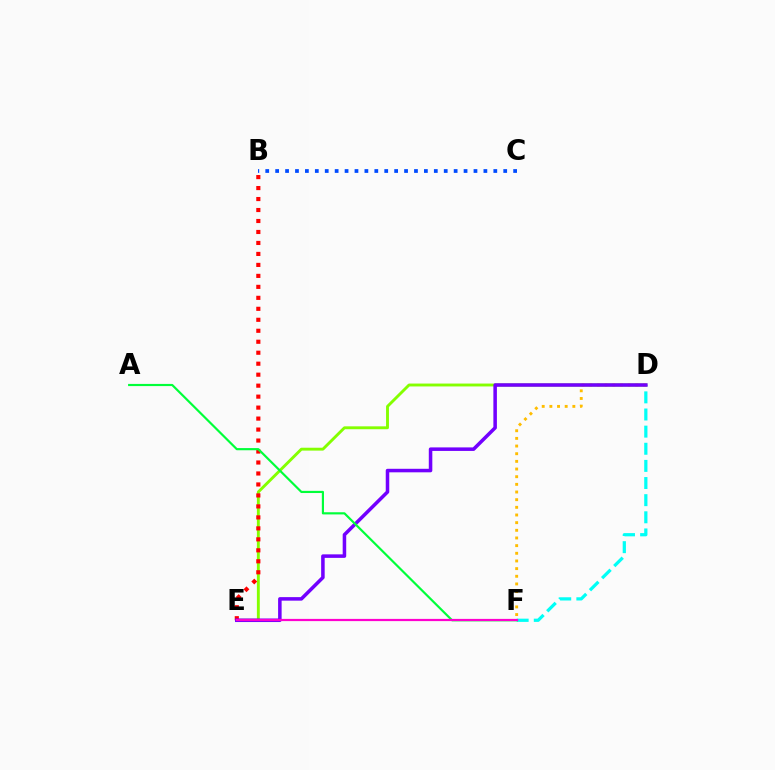{('D', 'F'): [{'color': '#00fff6', 'line_style': 'dashed', 'thickness': 2.33}, {'color': '#ffbd00', 'line_style': 'dotted', 'thickness': 2.08}], ('D', 'E'): [{'color': '#84ff00', 'line_style': 'solid', 'thickness': 2.08}, {'color': '#7200ff', 'line_style': 'solid', 'thickness': 2.54}], ('B', 'E'): [{'color': '#ff0000', 'line_style': 'dotted', 'thickness': 2.98}], ('A', 'F'): [{'color': '#00ff39', 'line_style': 'solid', 'thickness': 1.56}], ('E', 'F'): [{'color': '#ff00cf', 'line_style': 'solid', 'thickness': 1.6}], ('B', 'C'): [{'color': '#004bff', 'line_style': 'dotted', 'thickness': 2.69}]}